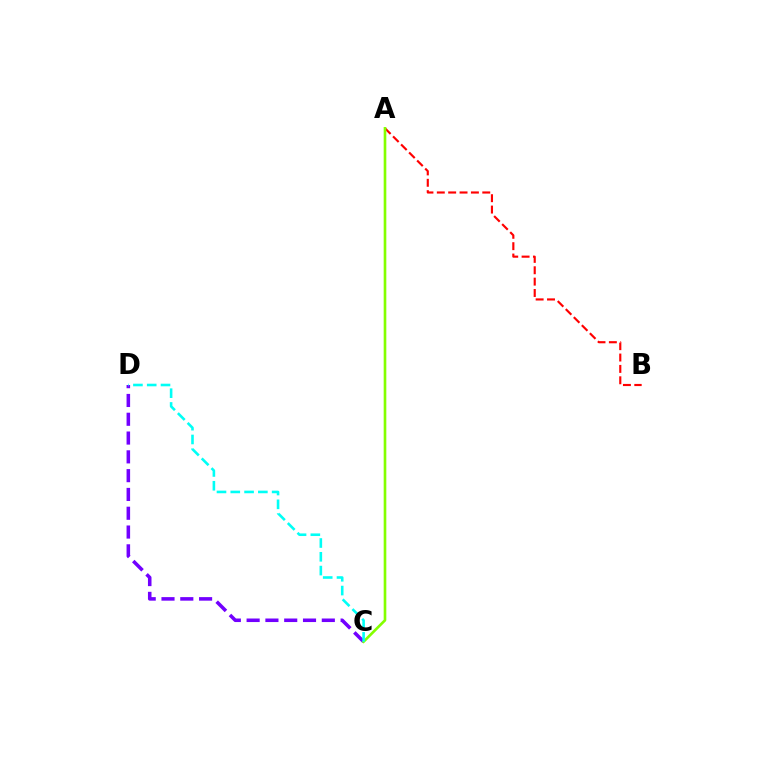{('A', 'B'): [{'color': '#ff0000', 'line_style': 'dashed', 'thickness': 1.54}], ('C', 'D'): [{'color': '#7200ff', 'line_style': 'dashed', 'thickness': 2.55}, {'color': '#00fff6', 'line_style': 'dashed', 'thickness': 1.87}], ('A', 'C'): [{'color': '#84ff00', 'line_style': 'solid', 'thickness': 1.91}]}